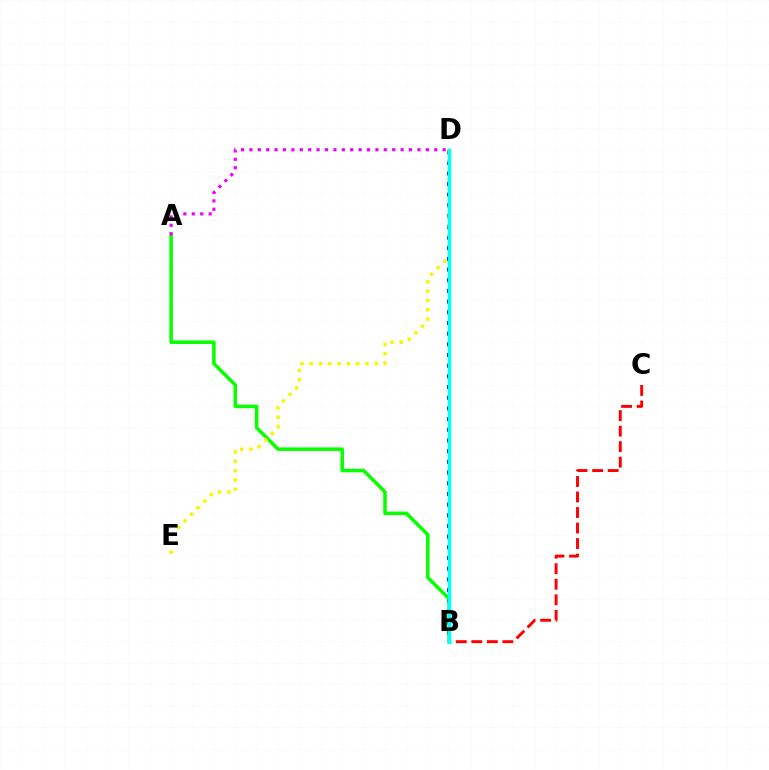{('B', 'D'): [{'color': '#0010ff', 'line_style': 'dotted', 'thickness': 2.9}, {'color': '#00fff6', 'line_style': 'solid', 'thickness': 2.51}], ('A', 'B'): [{'color': '#08ff00', 'line_style': 'solid', 'thickness': 2.53}], ('A', 'D'): [{'color': '#ee00ff', 'line_style': 'dotted', 'thickness': 2.28}], ('B', 'C'): [{'color': '#ff0000', 'line_style': 'dashed', 'thickness': 2.11}], ('D', 'E'): [{'color': '#fcf500', 'line_style': 'dotted', 'thickness': 2.52}]}